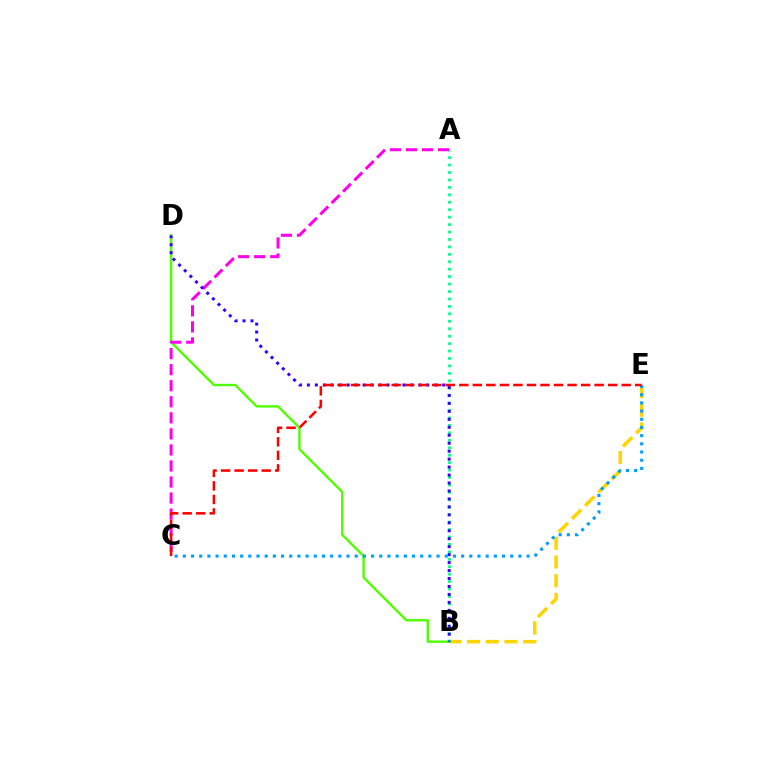{('B', 'D'): [{'color': '#4fff00', 'line_style': 'solid', 'thickness': 1.72}, {'color': '#3700ff', 'line_style': 'dotted', 'thickness': 2.16}], ('B', 'E'): [{'color': '#ffd500', 'line_style': 'dashed', 'thickness': 2.54}], ('A', 'B'): [{'color': '#00ff86', 'line_style': 'dotted', 'thickness': 2.02}], ('A', 'C'): [{'color': '#ff00ed', 'line_style': 'dashed', 'thickness': 2.18}], ('C', 'E'): [{'color': '#009eff', 'line_style': 'dotted', 'thickness': 2.22}, {'color': '#ff0000', 'line_style': 'dashed', 'thickness': 1.84}]}